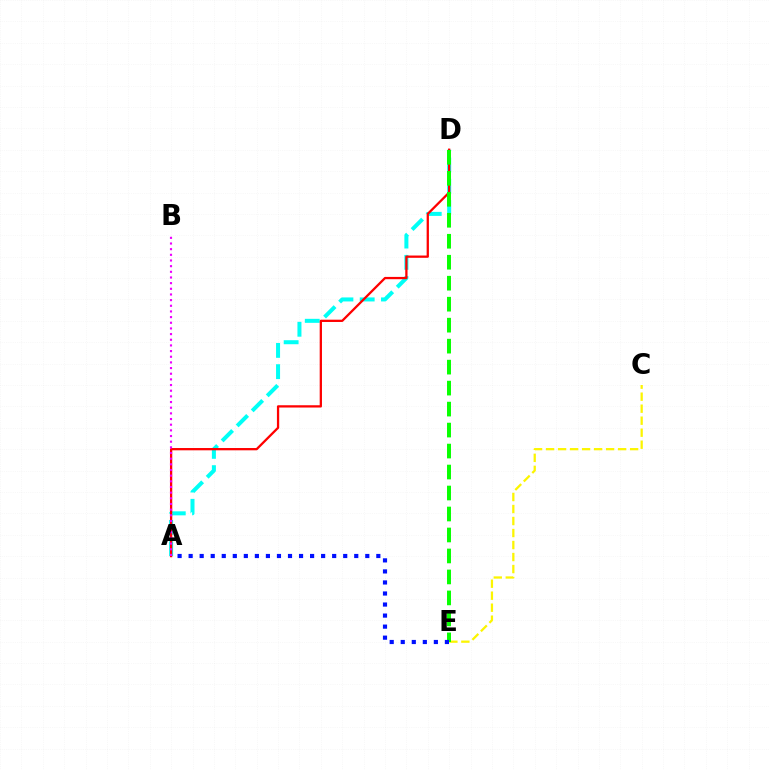{('C', 'E'): [{'color': '#fcf500', 'line_style': 'dashed', 'thickness': 1.63}], ('A', 'D'): [{'color': '#00fff6', 'line_style': 'dashed', 'thickness': 2.89}, {'color': '#ff0000', 'line_style': 'solid', 'thickness': 1.64}], ('D', 'E'): [{'color': '#08ff00', 'line_style': 'dashed', 'thickness': 2.85}], ('A', 'B'): [{'color': '#ee00ff', 'line_style': 'dotted', 'thickness': 1.54}], ('A', 'E'): [{'color': '#0010ff', 'line_style': 'dotted', 'thickness': 3.0}]}